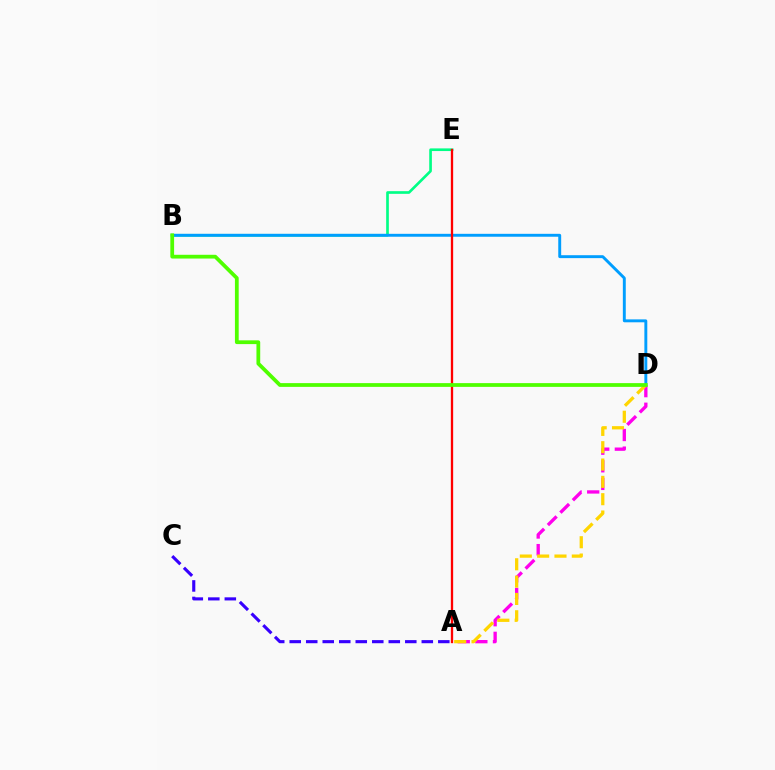{('B', 'E'): [{'color': '#00ff86', 'line_style': 'solid', 'thickness': 1.92}], ('B', 'D'): [{'color': '#009eff', 'line_style': 'solid', 'thickness': 2.1}, {'color': '#4fff00', 'line_style': 'solid', 'thickness': 2.71}], ('A', 'D'): [{'color': '#ff00ed', 'line_style': 'dashed', 'thickness': 2.39}, {'color': '#ffd500', 'line_style': 'dashed', 'thickness': 2.35}], ('A', 'E'): [{'color': '#ff0000', 'line_style': 'solid', 'thickness': 1.66}], ('A', 'C'): [{'color': '#3700ff', 'line_style': 'dashed', 'thickness': 2.24}]}